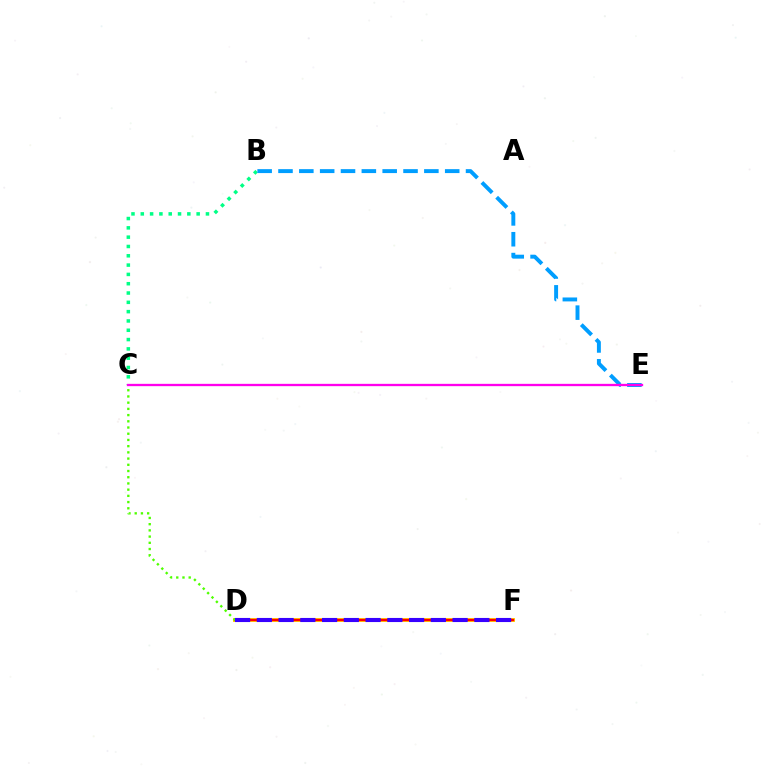{('D', 'F'): [{'color': '#ffd500', 'line_style': 'solid', 'thickness': 2.83}, {'color': '#ff0000', 'line_style': 'solid', 'thickness': 1.69}, {'color': '#3700ff', 'line_style': 'dashed', 'thickness': 2.95}], ('B', 'C'): [{'color': '#00ff86', 'line_style': 'dotted', 'thickness': 2.53}], ('B', 'E'): [{'color': '#009eff', 'line_style': 'dashed', 'thickness': 2.83}], ('C', 'D'): [{'color': '#4fff00', 'line_style': 'dotted', 'thickness': 1.69}], ('C', 'E'): [{'color': '#ff00ed', 'line_style': 'solid', 'thickness': 1.67}]}